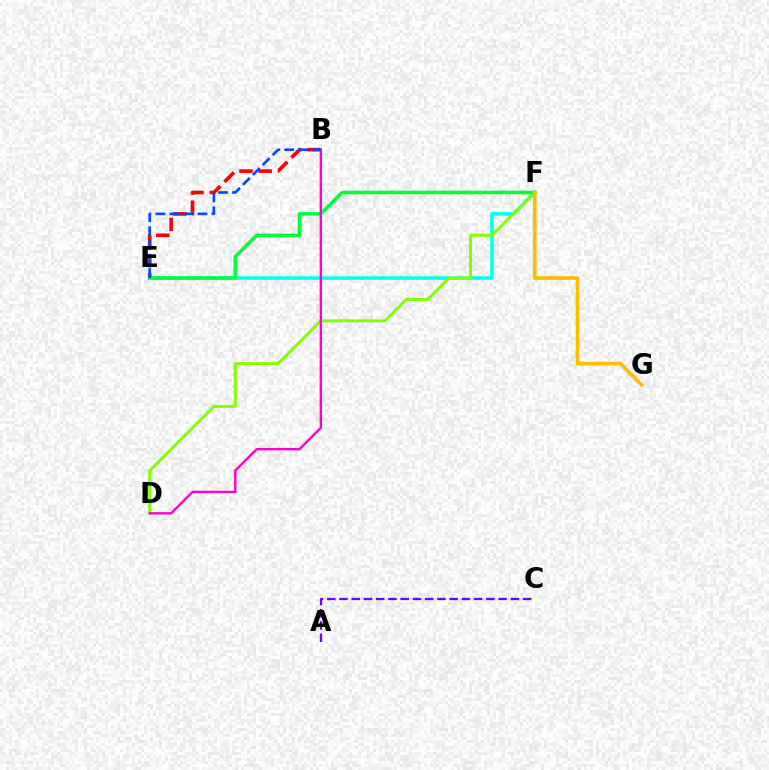{('E', 'F'): [{'color': '#00fff6', 'line_style': 'solid', 'thickness': 2.5}, {'color': '#00ff39', 'line_style': 'solid', 'thickness': 2.53}], ('D', 'F'): [{'color': '#84ff00', 'line_style': 'solid', 'thickness': 2.13}], ('B', 'E'): [{'color': '#ff0000', 'line_style': 'dashed', 'thickness': 2.62}, {'color': '#004bff', 'line_style': 'dashed', 'thickness': 1.9}], ('F', 'G'): [{'color': '#ffbd00', 'line_style': 'solid', 'thickness': 2.65}], ('A', 'C'): [{'color': '#7200ff', 'line_style': 'dashed', 'thickness': 1.66}], ('B', 'D'): [{'color': '#ff00cf', 'line_style': 'solid', 'thickness': 1.72}]}